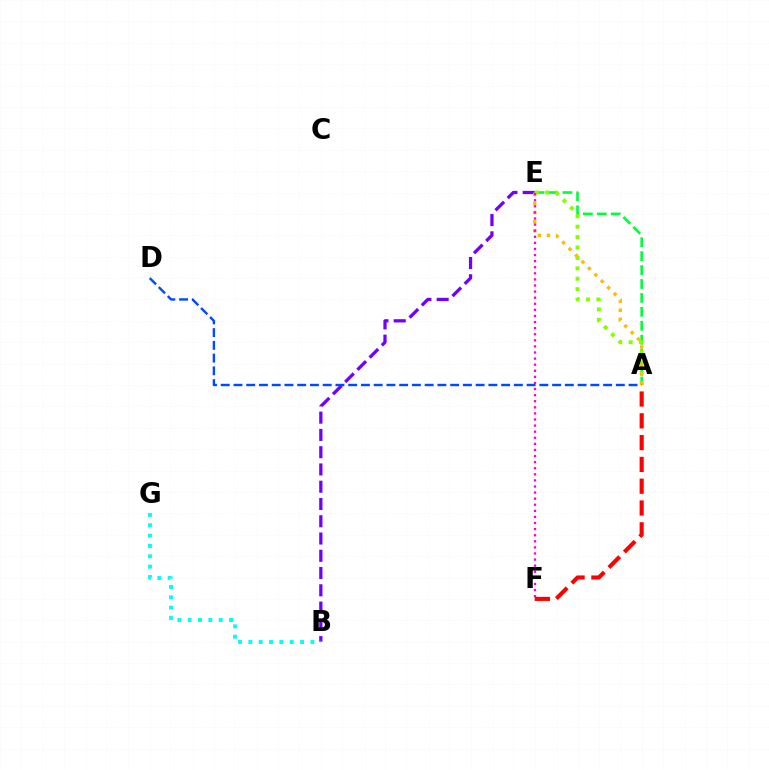{('A', 'E'): [{'color': '#00ff39', 'line_style': 'dashed', 'thickness': 1.89}, {'color': '#84ff00', 'line_style': 'dotted', 'thickness': 2.83}, {'color': '#ffbd00', 'line_style': 'dotted', 'thickness': 2.47}], ('B', 'E'): [{'color': '#7200ff', 'line_style': 'dashed', 'thickness': 2.35}], ('A', 'F'): [{'color': '#ff0000', 'line_style': 'dashed', 'thickness': 2.96}], ('B', 'G'): [{'color': '#00fff6', 'line_style': 'dotted', 'thickness': 2.81}], ('A', 'D'): [{'color': '#004bff', 'line_style': 'dashed', 'thickness': 1.73}], ('E', 'F'): [{'color': '#ff00cf', 'line_style': 'dotted', 'thickness': 1.65}]}